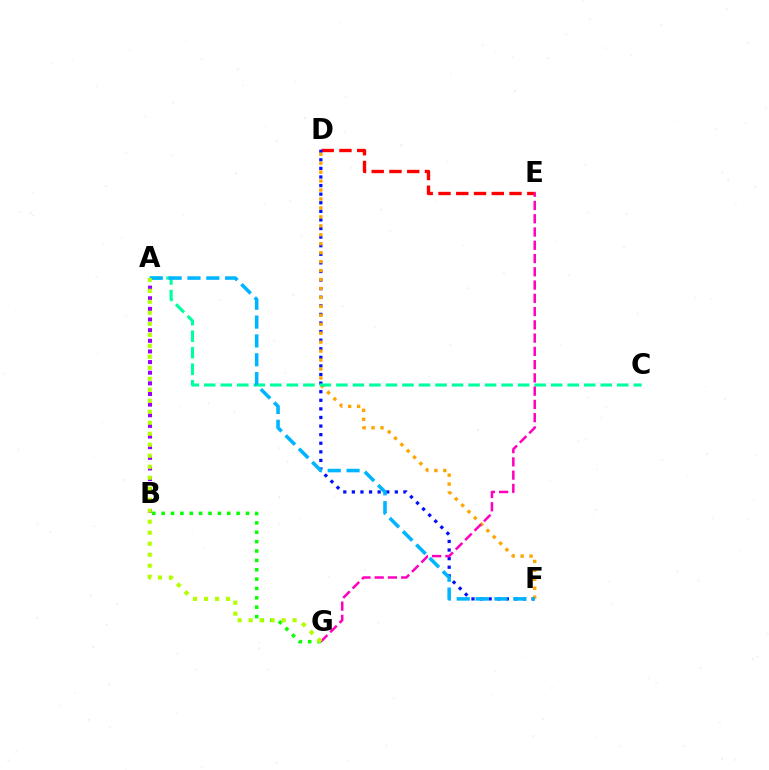{('D', 'E'): [{'color': '#ff0000', 'line_style': 'dashed', 'thickness': 2.41}], ('D', 'F'): [{'color': '#0010ff', 'line_style': 'dotted', 'thickness': 2.33}, {'color': '#ffa500', 'line_style': 'dotted', 'thickness': 2.43}], ('A', 'B'): [{'color': '#9b00ff', 'line_style': 'dotted', 'thickness': 2.89}], ('B', 'G'): [{'color': '#08ff00', 'line_style': 'dotted', 'thickness': 2.55}], ('A', 'C'): [{'color': '#00ff9d', 'line_style': 'dashed', 'thickness': 2.24}], ('A', 'F'): [{'color': '#00b5ff', 'line_style': 'dashed', 'thickness': 2.56}], ('E', 'G'): [{'color': '#ff00bd', 'line_style': 'dashed', 'thickness': 1.8}], ('A', 'G'): [{'color': '#b3ff00', 'line_style': 'dotted', 'thickness': 2.99}]}